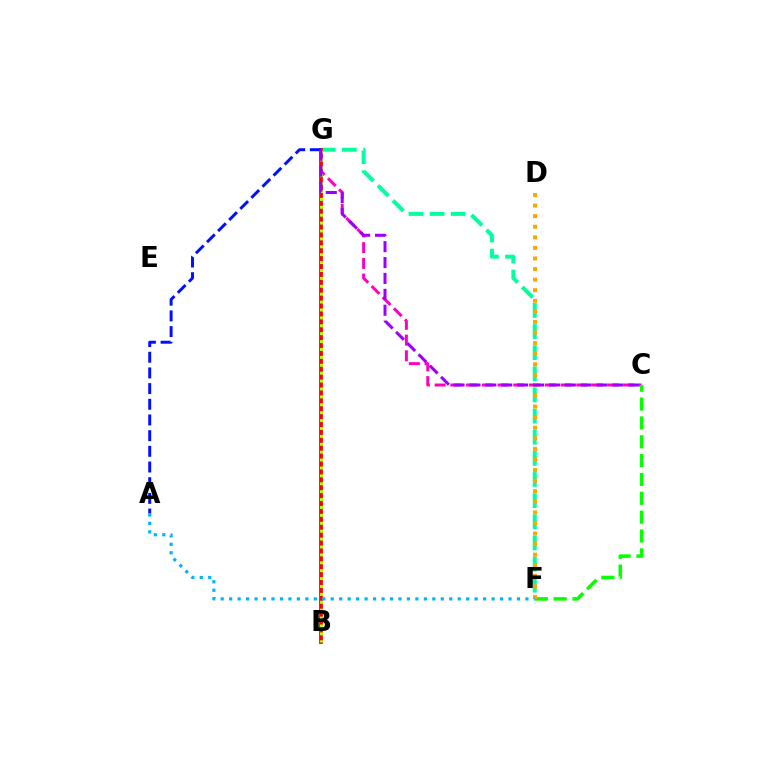{('F', 'G'): [{'color': '#00ff9d', 'line_style': 'dashed', 'thickness': 2.87}], ('B', 'G'): [{'color': '#ff0000', 'line_style': 'solid', 'thickness': 2.72}, {'color': '#b3ff00', 'line_style': 'dotted', 'thickness': 2.15}], ('A', 'G'): [{'color': '#0010ff', 'line_style': 'dashed', 'thickness': 2.13}], ('C', 'G'): [{'color': '#ff00bd', 'line_style': 'dashed', 'thickness': 2.14}, {'color': '#9b00ff', 'line_style': 'dashed', 'thickness': 2.16}], ('C', 'F'): [{'color': '#08ff00', 'line_style': 'dashed', 'thickness': 2.56}], ('D', 'F'): [{'color': '#ffa500', 'line_style': 'dotted', 'thickness': 2.87}], ('A', 'F'): [{'color': '#00b5ff', 'line_style': 'dotted', 'thickness': 2.3}]}